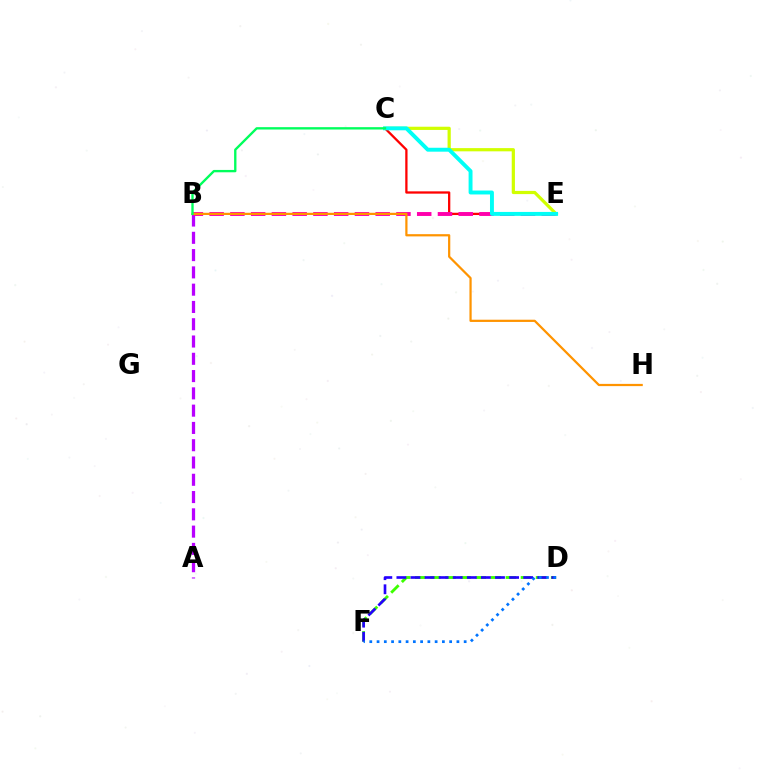{('D', 'F'): [{'color': '#3dff00', 'line_style': 'dashed', 'thickness': 2.05}, {'color': '#2500ff', 'line_style': 'dashed', 'thickness': 1.91}, {'color': '#0074ff', 'line_style': 'dotted', 'thickness': 1.97}], ('C', 'E'): [{'color': '#ff0000', 'line_style': 'solid', 'thickness': 1.65}, {'color': '#d1ff00', 'line_style': 'solid', 'thickness': 2.31}, {'color': '#00fff6', 'line_style': 'solid', 'thickness': 2.82}], ('A', 'B'): [{'color': '#b900ff', 'line_style': 'dashed', 'thickness': 2.35}], ('B', 'E'): [{'color': '#ff00ac', 'line_style': 'dashed', 'thickness': 2.82}], ('B', 'H'): [{'color': '#ff9400', 'line_style': 'solid', 'thickness': 1.6}], ('B', 'C'): [{'color': '#00ff5c', 'line_style': 'solid', 'thickness': 1.69}]}